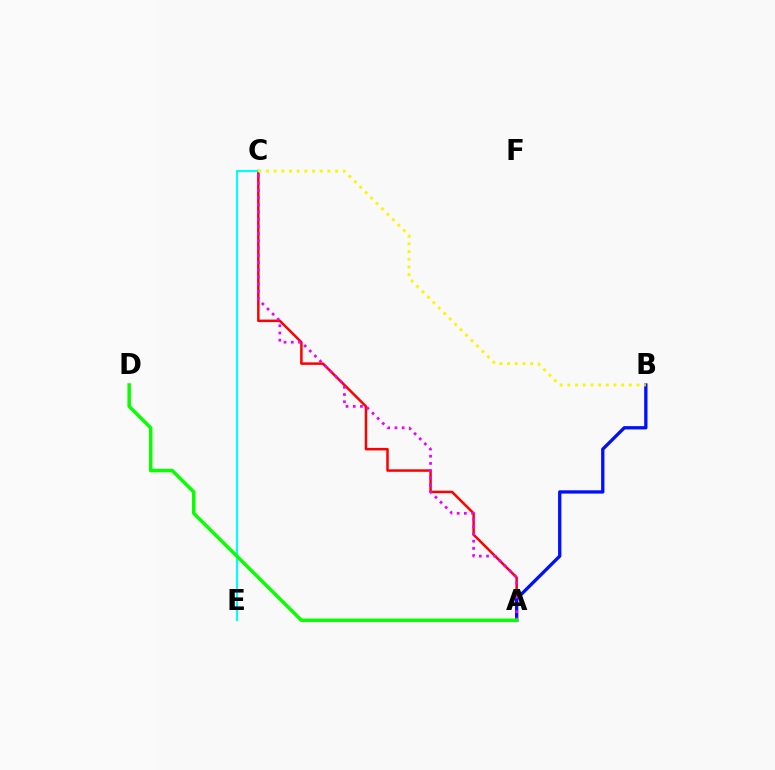{('A', 'C'): [{'color': '#ff0000', 'line_style': 'solid', 'thickness': 1.8}, {'color': '#ee00ff', 'line_style': 'dotted', 'thickness': 1.96}], ('A', 'B'): [{'color': '#0010ff', 'line_style': 'solid', 'thickness': 2.38}], ('C', 'E'): [{'color': '#00fff6', 'line_style': 'solid', 'thickness': 1.51}], ('A', 'D'): [{'color': '#08ff00', 'line_style': 'solid', 'thickness': 2.51}], ('B', 'C'): [{'color': '#fcf500', 'line_style': 'dotted', 'thickness': 2.09}]}